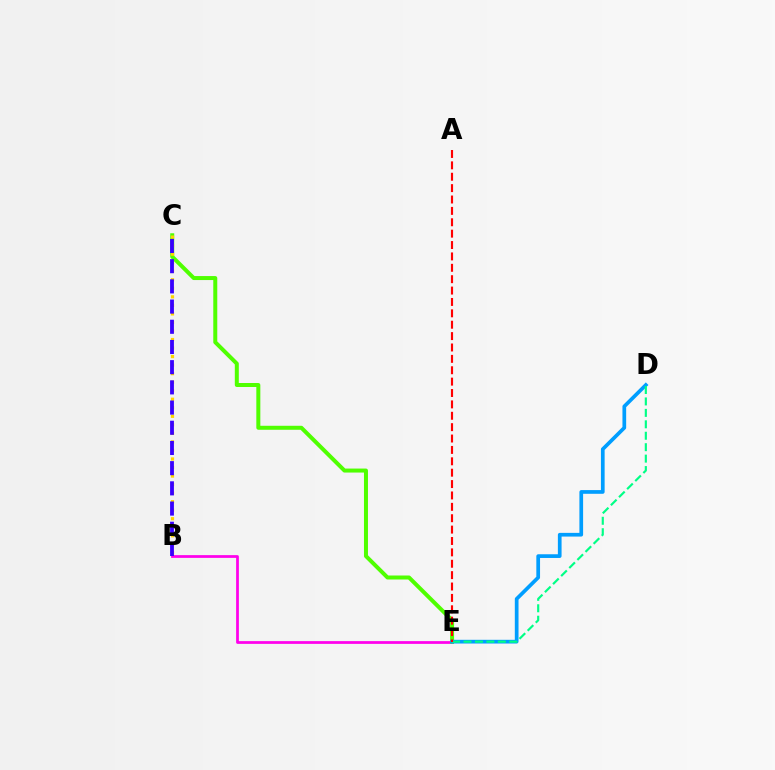{('B', 'E'): [{'color': '#ff00ed', 'line_style': 'solid', 'thickness': 1.98}], ('C', 'E'): [{'color': '#4fff00', 'line_style': 'solid', 'thickness': 2.88}], ('D', 'E'): [{'color': '#009eff', 'line_style': 'solid', 'thickness': 2.67}, {'color': '#00ff86', 'line_style': 'dashed', 'thickness': 1.55}], ('B', 'C'): [{'color': '#ffd500', 'line_style': 'dotted', 'thickness': 2.32}, {'color': '#3700ff', 'line_style': 'dashed', 'thickness': 2.74}], ('A', 'E'): [{'color': '#ff0000', 'line_style': 'dashed', 'thickness': 1.55}]}